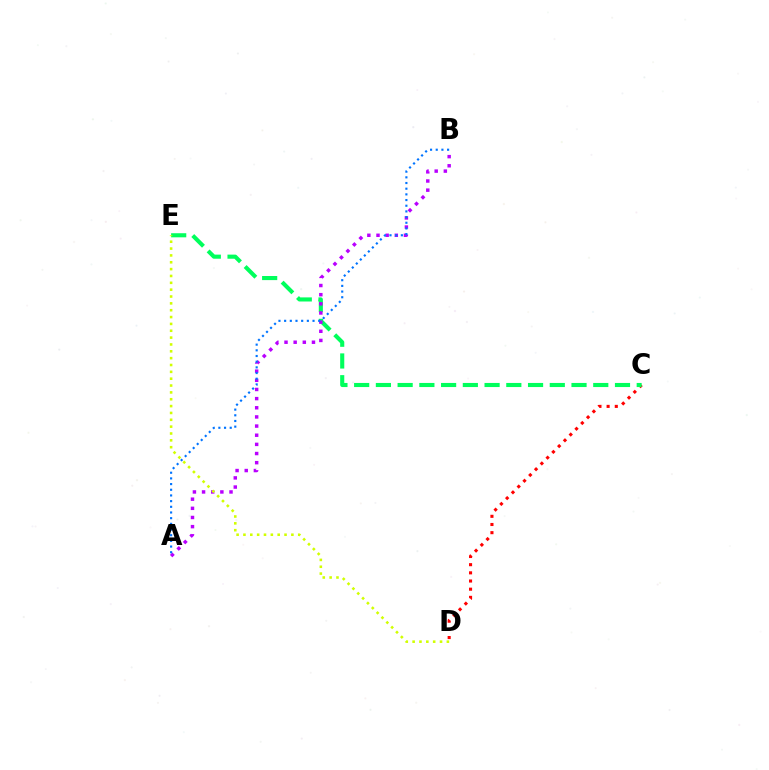{('C', 'D'): [{'color': '#ff0000', 'line_style': 'dotted', 'thickness': 2.22}], ('C', 'E'): [{'color': '#00ff5c', 'line_style': 'dashed', 'thickness': 2.95}], ('A', 'B'): [{'color': '#b900ff', 'line_style': 'dotted', 'thickness': 2.49}, {'color': '#0074ff', 'line_style': 'dotted', 'thickness': 1.54}], ('D', 'E'): [{'color': '#d1ff00', 'line_style': 'dotted', 'thickness': 1.86}]}